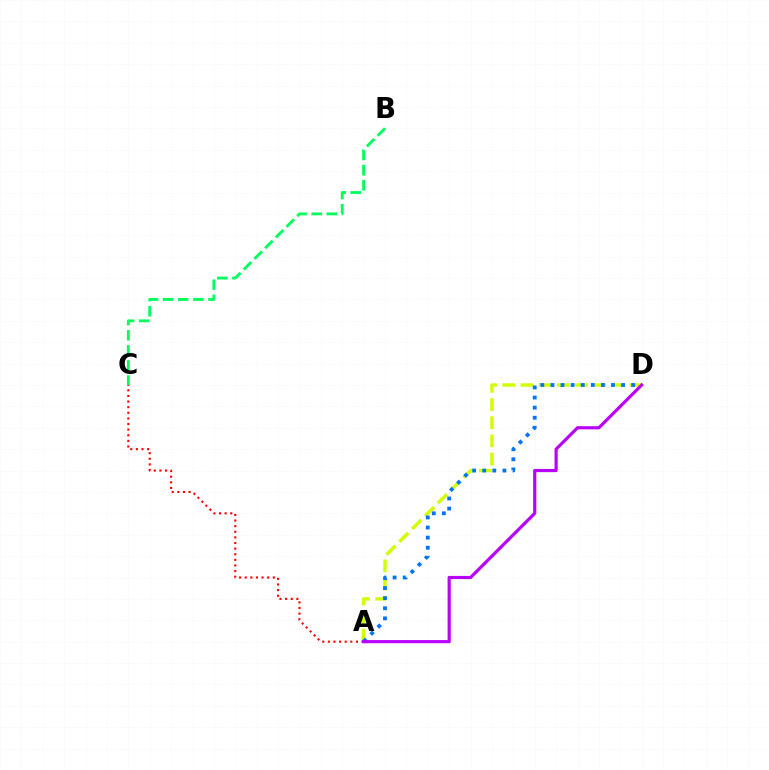{('A', 'D'): [{'color': '#d1ff00', 'line_style': 'dashed', 'thickness': 2.47}, {'color': '#0074ff', 'line_style': 'dotted', 'thickness': 2.74}, {'color': '#b900ff', 'line_style': 'solid', 'thickness': 2.28}], ('A', 'C'): [{'color': '#ff0000', 'line_style': 'dotted', 'thickness': 1.53}], ('B', 'C'): [{'color': '#00ff5c', 'line_style': 'dashed', 'thickness': 2.05}]}